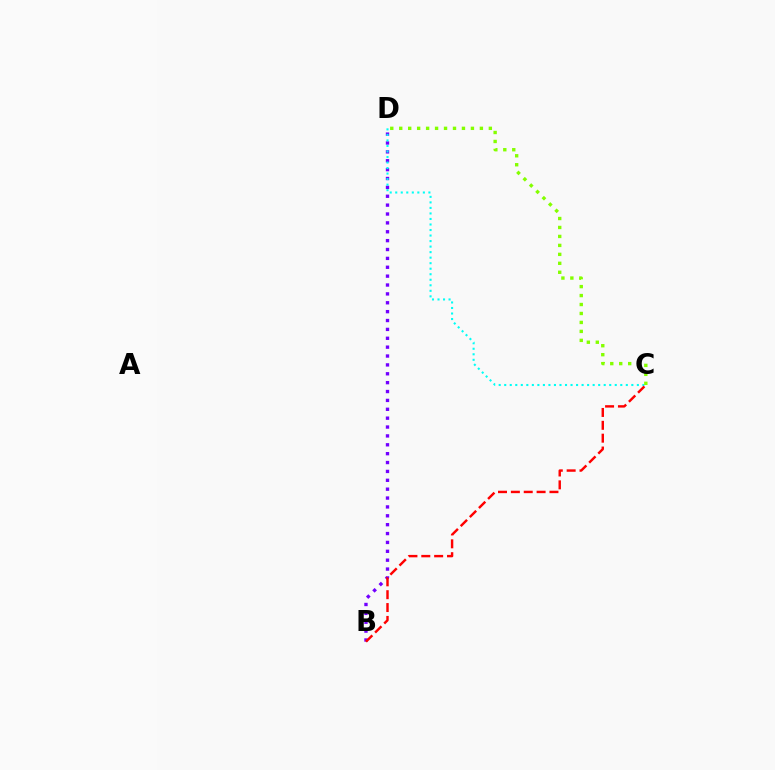{('B', 'D'): [{'color': '#7200ff', 'line_style': 'dotted', 'thickness': 2.41}], ('C', 'D'): [{'color': '#00fff6', 'line_style': 'dotted', 'thickness': 1.5}, {'color': '#84ff00', 'line_style': 'dotted', 'thickness': 2.43}], ('B', 'C'): [{'color': '#ff0000', 'line_style': 'dashed', 'thickness': 1.75}]}